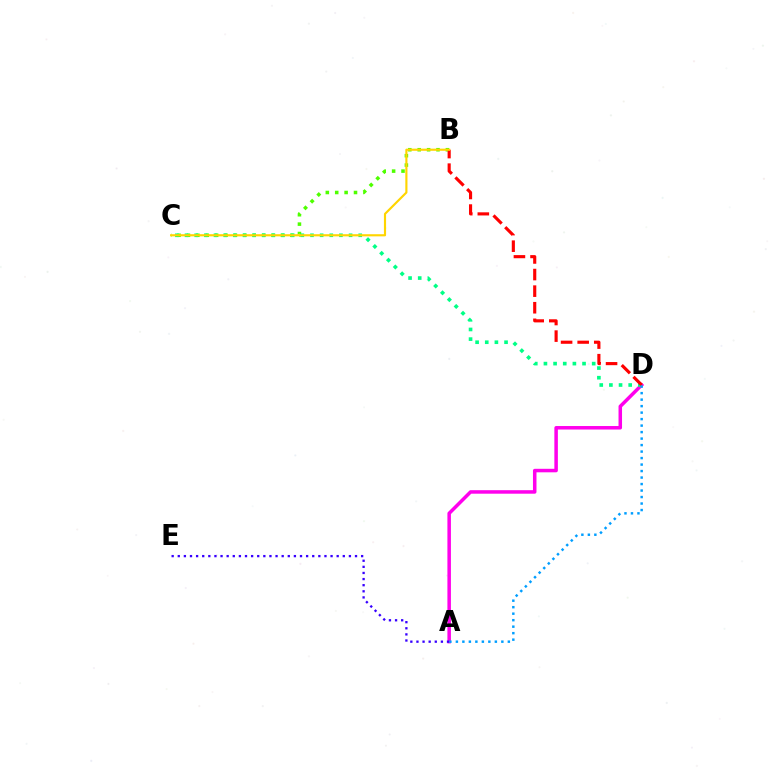{('B', 'C'): [{'color': '#4fff00', 'line_style': 'dotted', 'thickness': 2.55}, {'color': '#ffd500', 'line_style': 'solid', 'thickness': 1.54}], ('A', 'D'): [{'color': '#ff00ed', 'line_style': 'solid', 'thickness': 2.53}, {'color': '#009eff', 'line_style': 'dotted', 'thickness': 1.76}], ('C', 'D'): [{'color': '#00ff86', 'line_style': 'dotted', 'thickness': 2.62}], ('B', 'D'): [{'color': '#ff0000', 'line_style': 'dashed', 'thickness': 2.25}], ('A', 'E'): [{'color': '#3700ff', 'line_style': 'dotted', 'thickness': 1.66}]}